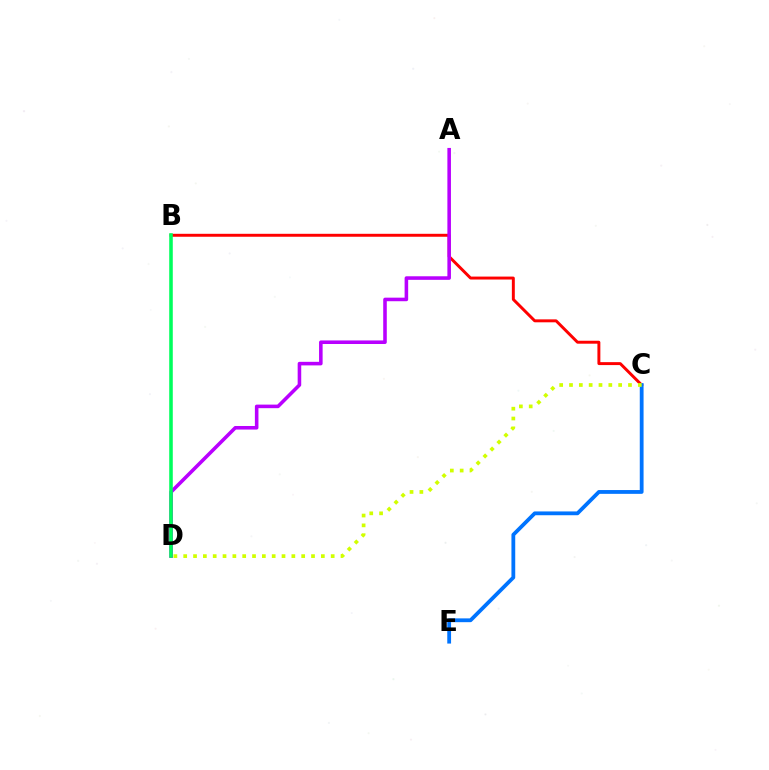{('B', 'C'): [{'color': '#ff0000', 'line_style': 'solid', 'thickness': 2.12}], ('A', 'D'): [{'color': '#b900ff', 'line_style': 'solid', 'thickness': 2.57}], ('C', 'E'): [{'color': '#0074ff', 'line_style': 'solid', 'thickness': 2.73}], ('B', 'D'): [{'color': '#00ff5c', 'line_style': 'solid', 'thickness': 2.56}], ('C', 'D'): [{'color': '#d1ff00', 'line_style': 'dotted', 'thickness': 2.67}]}